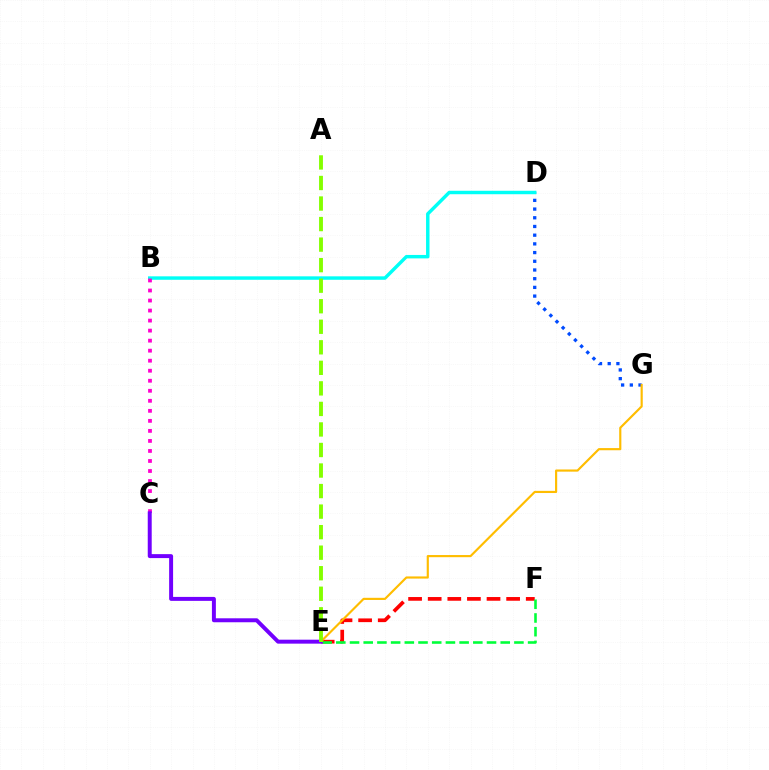{('E', 'F'): [{'color': '#ff0000', 'line_style': 'dashed', 'thickness': 2.66}, {'color': '#00ff39', 'line_style': 'dashed', 'thickness': 1.86}], ('D', 'G'): [{'color': '#004bff', 'line_style': 'dotted', 'thickness': 2.36}], ('B', 'D'): [{'color': '#00fff6', 'line_style': 'solid', 'thickness': 2.48}], ('B', 'C'): [{'color': '#ff00cf', 'line_style': 'dotted', 'thickness': 2.72}], ('E', 'G'): [{'color': '#ffbd00', 'line_style': 'solid', 'thickness': 1.55}], ('C', 'E'): [{'color': '#7200ff', 'line_style': 'solid', 'thickness': 2.85}], ('A', 'E'): [{'color': '#84ff00', 'line_style': 'dashed', 'thickness': 2.79}]}